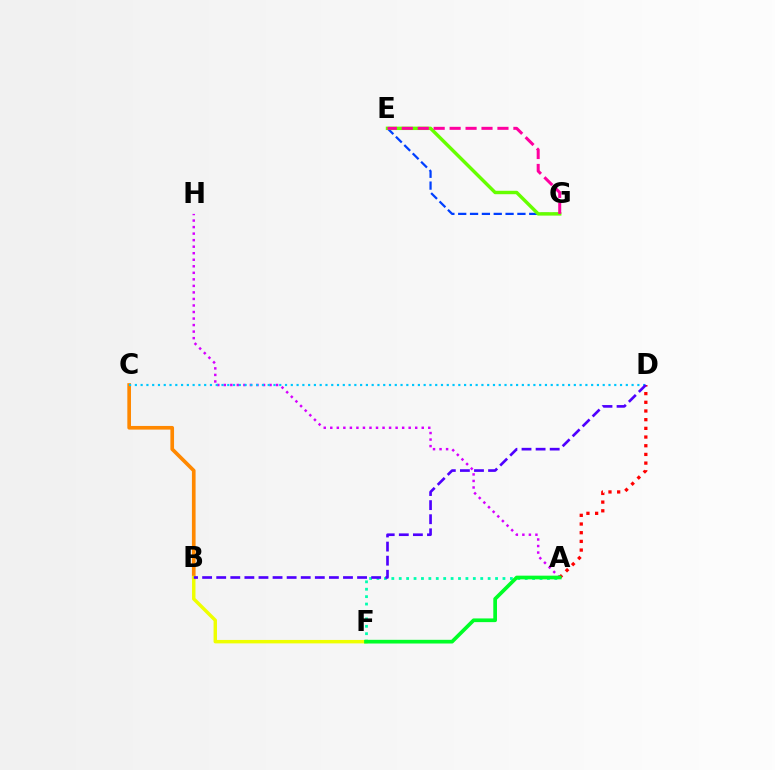{('E', 'G'): [{'color': '#003fff', 'line_style': 'dashed', 'thickness': 1.61}, {'color': '#66ff00', 'line_style': 'solid', 'thickness': 2.47}, {'color': '#ff00a0', 'line_style': 'dashed', 'thickness': 2.17}], ('A', 'H'): [{'color': '#d600ff', 'line_style': 'dotted', 'thickness': 1.77}], ('A', 'D'): [{'color': '#ff0000', 'line_style': 'dotted', 'thickness': 2.36}], ('B', 'C'): [{'color': '#ff8800', 'line_style': 'solid', 'thickness': 2.63}], ('A', 'F'): [{'color': '#00ffaf', 'line_style': 'dotted', 'thickness': 2.01}, {'color': '#00ff27', 'line_style': 'solid', 'thickness': 2.66}], ('C', 'D'): [{'color': '#00c7ff', 'line_style': 'dotted', 'thickness': 1.57}], ('B', 'F'): [{'color': '#eeff00', 'line_style': 'solid', 'thickness': 2.48}], ('B', 'D'): [{'color': '#4f00ff', 'line_style': 'dashed', 'thickness': 1.91}]}